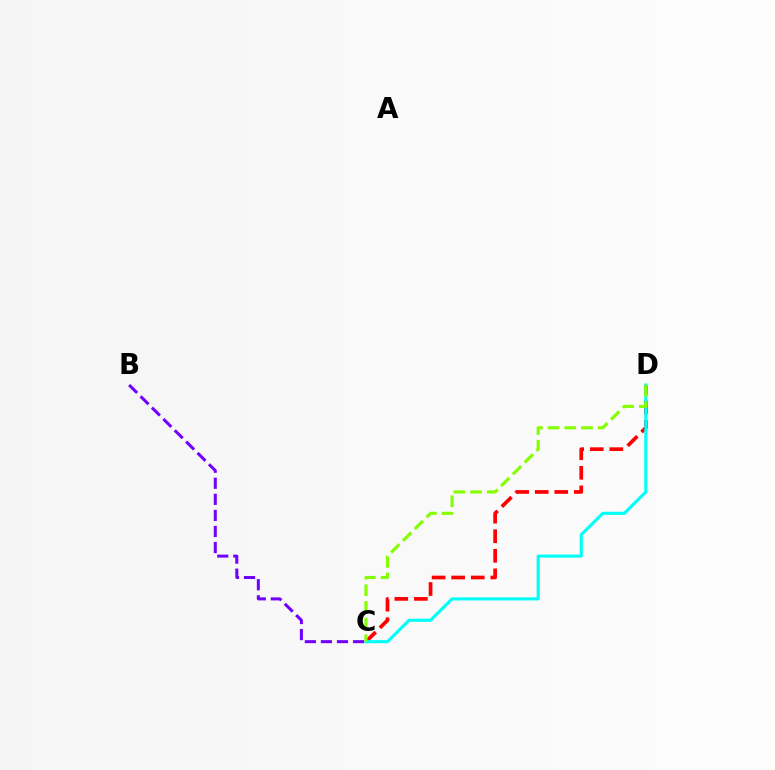{('C', 'D'): [{'color': '#ff0000', 'line_style': 'dashed', 'thickness': 2.66}, {'color': '#00fff6', 'line_style': 'solid', 'thickness': 2.24}, {'color': '#84ff00', 'line_style': 'dashed', 'thickness': 2.26}], ('B', 'C'): [{'color': '#7200ff', 'line_style': 'dashed', 'thickness': 2.18}]}